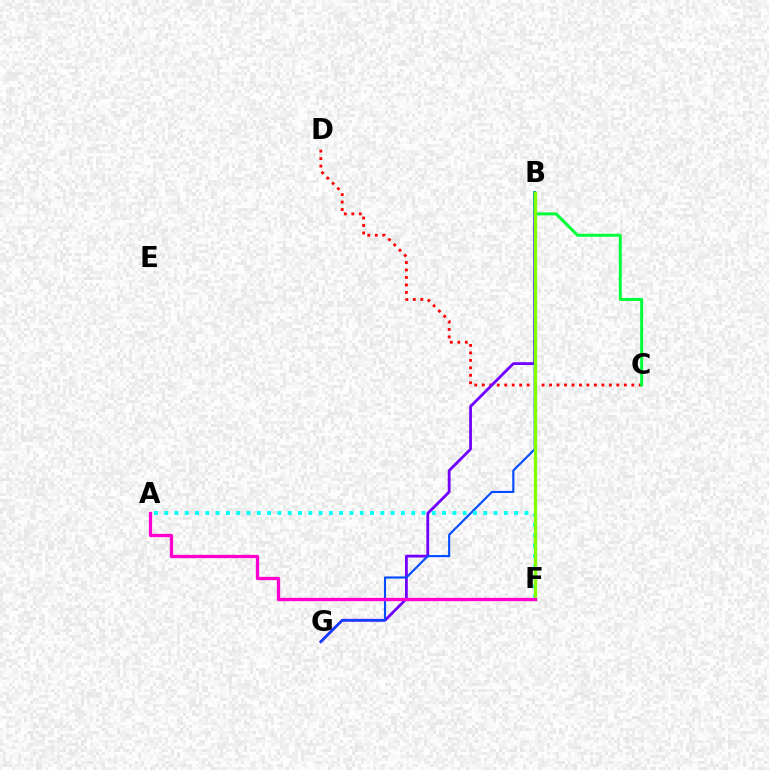{('C', 'D'): [{'color': '#ff0000', 'line_style': 'dotted', 'thickness': 2.03}], ('B', 'G'): [{'color': '#7200ff', 'line_style': 'solid', 'thickness': 2.01}, {'color': '#004bff', 'line_style': 'solid', 'thickness': 1.53}], ('B', 'C'): [{'color': '#00ff39', 'line_style': 'solid', 'thickness': 2.14}], ('B', 'F'): [{'color': '#ffbd00', 'line_style': 'dashed', 'thickness': 1.53}, {'color': '#84ff00', 'line_style': 'solid', 'thickness': 2.35}], ('A', 'F'): [{'color': '#00fff6', 'line_style': 'dotted', 'thickness': 2.8}, {'color': '#ff00cf', 'line_style': 'solid', 'thickness': 2.38}]}